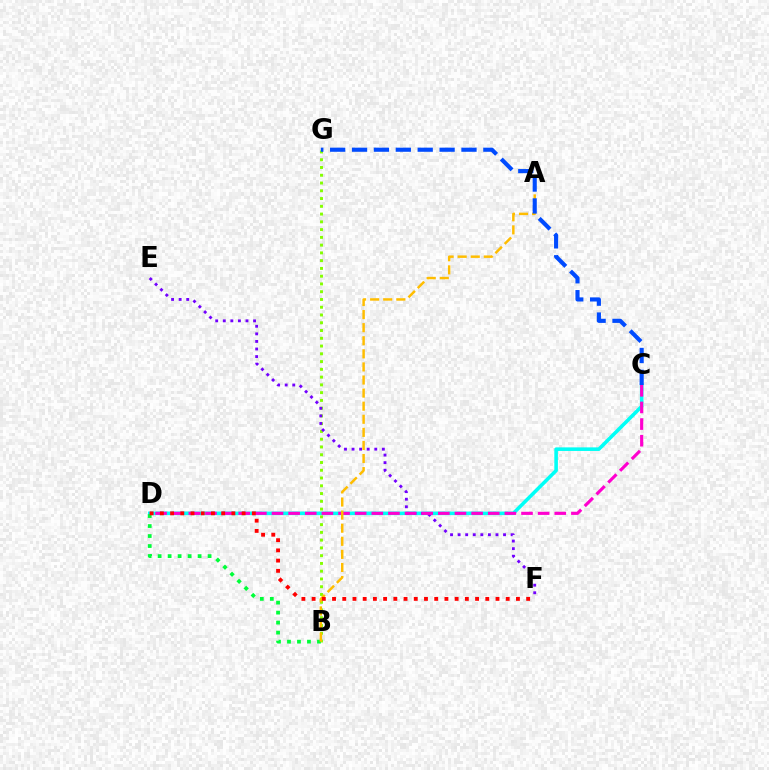{('B', 'G'): [{'color': '#84ff00', 'line_style': 'dotted', 'thickness': 2.11}], ('C', 'D'): [{'color': '#00fff6', 'line_style': 'solid', 'thickness': 2.58}, {'color': '#ff00cf', 'line_style': 'dashed', 'thickness': 2.26}], ('E', 'F'): [{'color': '#7200ff', 'line_style': 'dotted', 'thickness': 2.06}], ('B', 'D'): [{'color': '#00ff39', 'line_style': 'dotted', 'thickness': 2.71}], ('A', 'B'): [{'color': '#ffbd00', 'line_style': 'dashed', 'thickness': 1.78}], ('D', 'F'): [{'color': '#ff0000', 'line_style': 'dotted', 'thickness': 2.78}], ('C', 'G'): [{'color': '#004bff', 'line_style': 'dashed', 'thickness': 2.97}]}